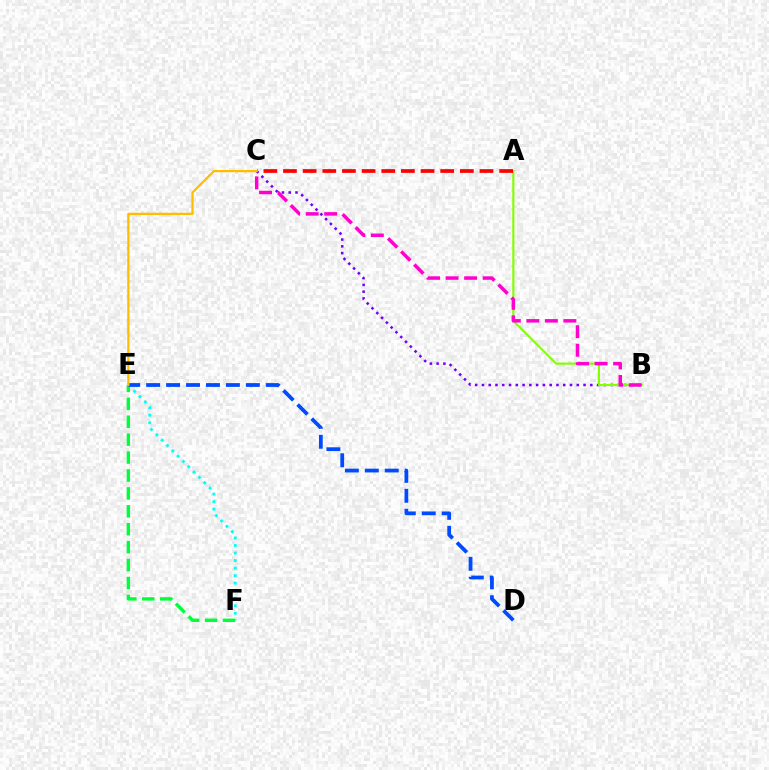{('E', 'F'): [{'color': '#00fff6', 'line_style': 'dotted', 'thickness': 2.05}, {'color': '#00ff39', 'line_style': 'dashed', 'thickness': 2.43}], ('B', 'C'): [{'color': '#7200ff', 'line_style': 'dotted', 'thickness': 1.84}, {'color': '#ff00cf', 'line_style': 'dashed', 'thickness': 2.51}], ('A', 'B'): [{'color': '#84ff00', 'line_style': 'solid', 'thickness': 1.56}], ('A', 'C'): [{'color': '#ff0000', 'line_style': 'dashed', 'thickness': 2.67}], ('D', 'E'): [{'color': '#004bff', 'line_style': 'dashed', 'thickness': 2.71}], ('C', 'E'): [{'color': '#ffbd00', 'line_style': 'solid', 'thickness': 1.62}]}